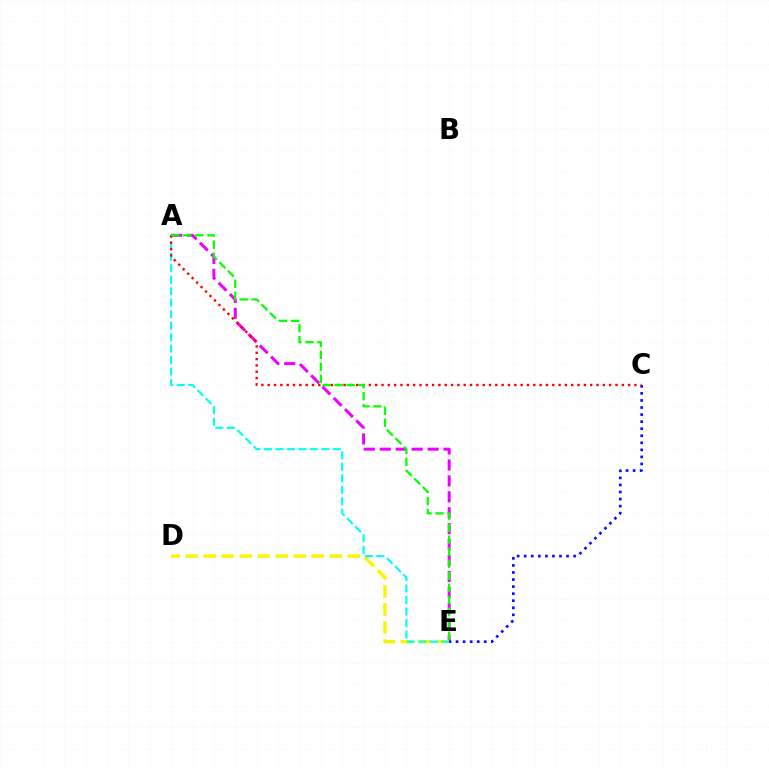{('A', 'E'): [{'color': '#ee00ff', 'line_style': 'dashed', 'thickness': 2.17}, {'color': '#00fff6', 'line_style': 'dashed', 'thickness': 1.56}, {'color': '#08ff00', 'line_style': 'dashed', 'thickness': 1.63}], ('D', 'E'): [{'color': '#fcf500', 'line_style': 'dashed', 'thickness': 2.45}], ('C', 'E'): [{'color': '#0010ff', 'line_style': 'dotted', 'thickness': 1.92}], ('A', 'C'): [{'color': '#ff0000', 'line_style': 'dotted', 'thickness': 1.72}]}